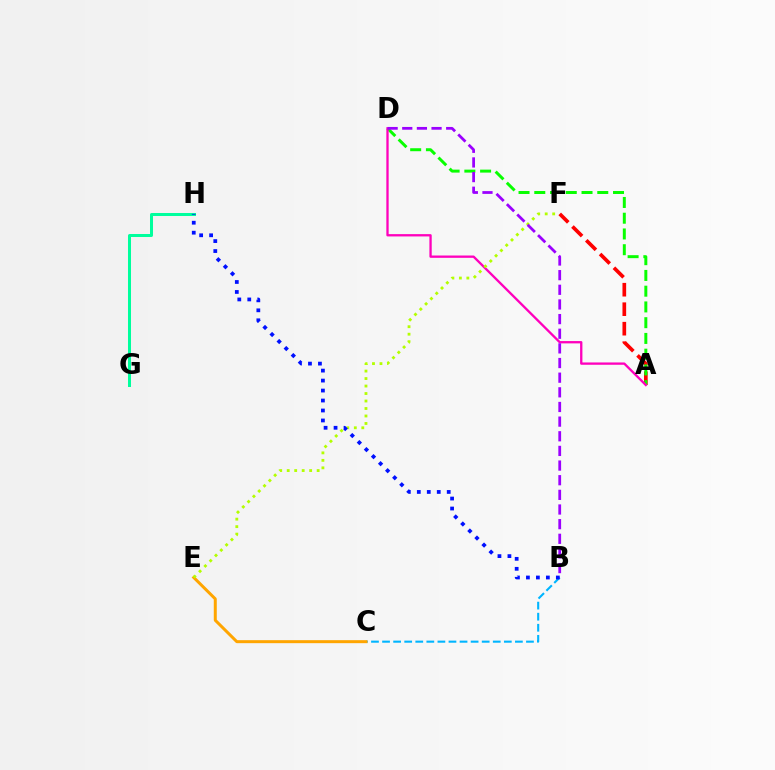{('A', 'F'): [{'color': '#ff0000', 'line_style': 'dashed', 'thickness': 2.65}], ('B', 'C'): [{'color': '#00b5ff', 'line_style': 'dashed', 'thickness': 1.5}], ('G', 'H'): [{'color': '#00ff9d', 'line_style': 'solid', 'thickness': 2.17}], ('A', 'D'): [{'color': '#08ff00', 'line_style': 'dashed', 'thickness': 2.14}, {'color': '#ff00bd', 'line_style': 'solid', 'thickness': 1.67}], ('C', 'E'): [{'color': '#ffa500', 'line_style': 'solid', 'thickness': 2.15}], ('E', 'F'): [{'color': '#b3ff00', 'line_style': 'dotted', 'thickness': 2.03}], ('B', 'H'): [{'color': '#0010ff', 'line_style': 'dotted', 'thickness': 2.71}], ('B', 'D'): [{'color': '#9b00ff', 'line_style': 'dashed', 'thickness': 1.99}]}